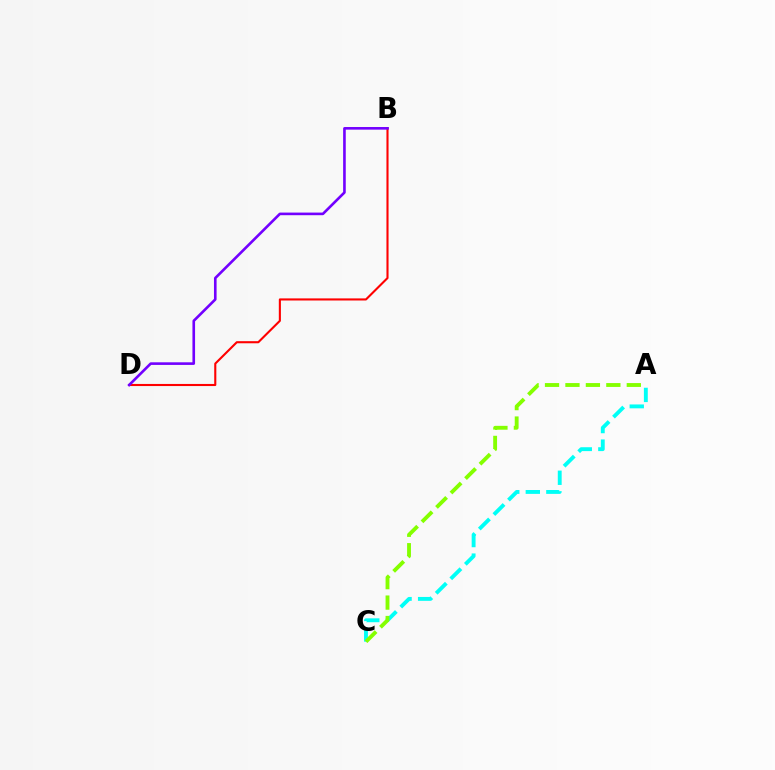{('B', 'D'): [{'color': '#ff0000', 'line_style': 'solid', 'thickness': 1.51}, {'color': '#7200ff', 'line_style': 'solid', 'thickness': 1.89}], ('A', 'C'): [{'color': '#00fff6', 'line_style': 'dashed', 'thickness': 2.79}, {'color': '#84ff00', 'line_style': 'dashed', 'thickness': 2.78}]}